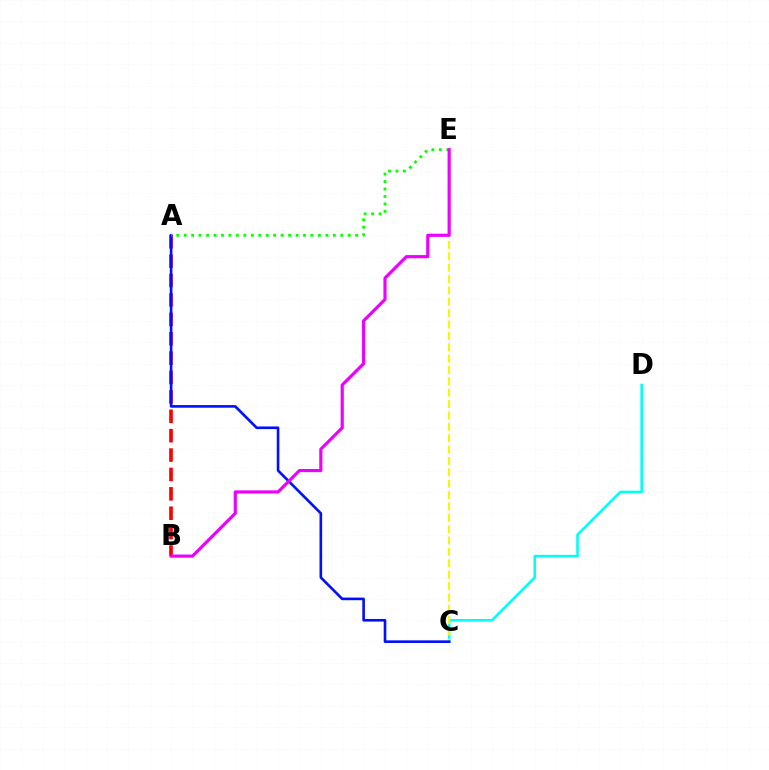{('A', 'B'): [{'color': '#ff0000', 'line_style': 'dashed', 'thickness': 2.63}], ('C', 'D'): [{'color': '#00fff6', 'line_style': 'solid', 'thickness': 1.86}], ('C', 'E'): [{'color': '#fcf500', 'line_style': 'dashed', 'thickness': 1.54}], ('A', 'C'): [{'color': '#0010ff', 'line_style': 'solid', 'thickness': 1.89}], ('A', 'E'): [{'color': '#08ff00', 'line_style': 'dotted', 'thickness': 2.03}], ('B', 'E'): [{'color': '#ee00ff', 'line_style': 'solid', 'thickness': 2.28}]}